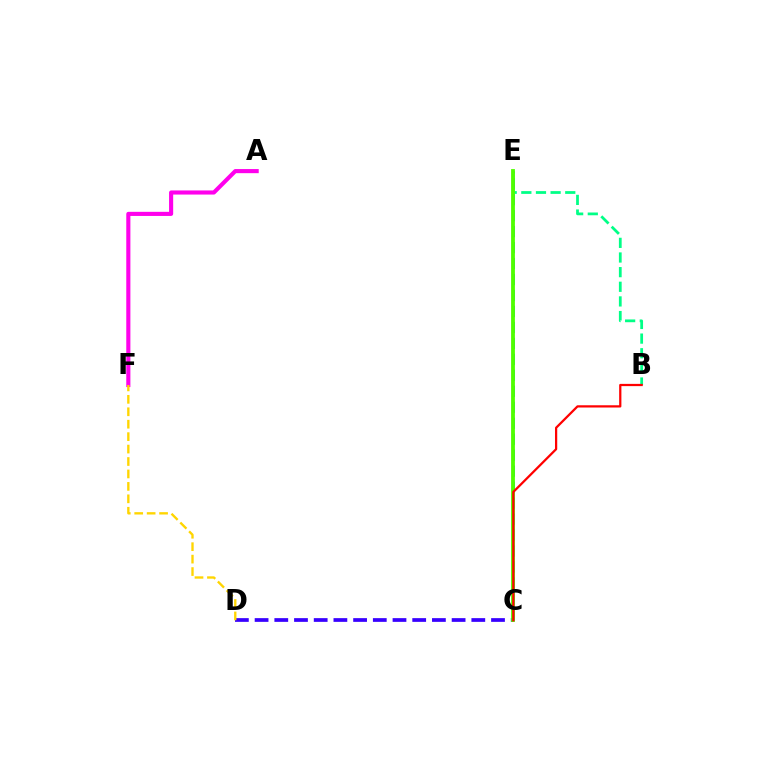{('B', 'E'): [{'color': '#00ff86', 'line_style': 'dashed', 'thickness': 1.99}], ('C', 'E'): [{'color': '#009eff', 'line_style': 'dashed', 'thickness': 2.17}, {'color': '#4fff00', 'line_style': 'solid', 'thickness': 2.75}], ('C', 'D'): [{'color': '#3700ff', 'line_style': 'dashed', 'thickness': 2.68}], ('A', 'F'): [{'color': '#ff00ed', 'line_style': 'solid', 'thickness': 2.96}], ('D', 'F'): [{'color': '#ffd500', 'line_style': 'dashed', 'thickness': 1.69}], ('B', 'C'): [{'color': '#ff0000', 'line_style': 'solid', 'thickness': 1.62}]}